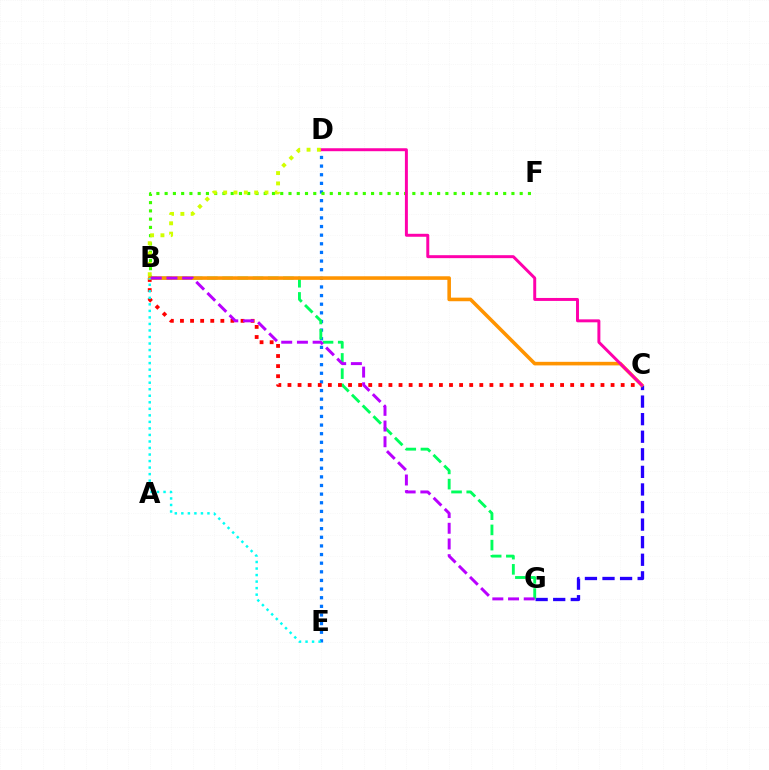{('D', 'E'): [{'color': '#0074ff', 'line_style': 'dotted', 'thickness': 2.35}], ('C', 'G'): [{'color': '#2500ff', 'line_style': 'dashed', 'thickness': 2.39}], ('B', 'G'): [{'color': '#00ff5c', 'line_style': 'dashed', 'thickness': 2.07}, {'color': '#b900ff', 'line_style': 'dashed', 'thickness': 2.13}], ('B', 'C'): [{'color': '#ff0000', 'line_style': 'dotted', 'thickness': 2.74}, {'color': '#ff9400', 'line_style': 'solid', 'thickness': 2.58}], ('B', 'F'): [{'color': '#3dff00', 'line_style': 'dotted', 'thickness': 2.24}], ('B', 'E'): [{'color': '#00fff6', 'line_style': 'dotted', 'thickness': 1.77}], ('C', 'D'): [{'color': '#ff00ac', 'line_style': 'solid', 'thickness': 2.13}], ('B', 'D'): [{'color': '#d1ff00', 'line_style': 'dotted', 'thickness': 2.81}]}